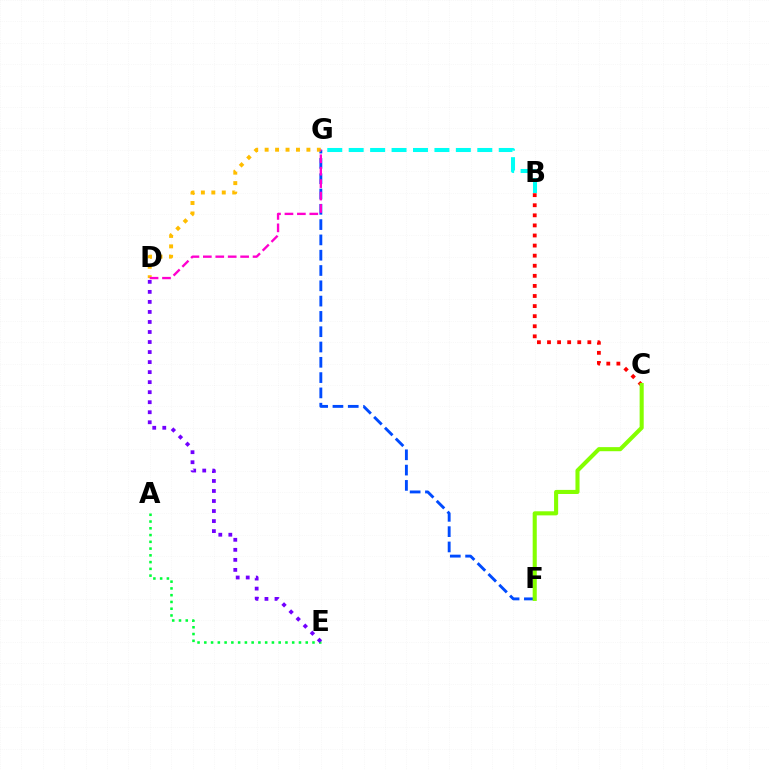{('B', 'G'): [{'color': '#00fff6', 'line_style': 'dashed', 'thickness': 2.91}], ('F', 'G'): [{'color': '#004bff', 'line_style': 'dashed', 'thickness': 2.08}], ('B', 'C'): [{'color': '#ff0000', 'line_style': 'dotted', 'thickness': 2.74}], ('C', 'F'): [{'color': '#84ff00', 'line_style': 'solid', 'thickness': 2.94}], ('D', 'G'): [{'color': '#ffbd00', 'line_style': 'dotted', 'thickness': 2.84}, {'color': '#ff00cf', 'line_style': 'dashed', 'thickness': 1.69}], ('A', 'E'): [{'color': '#00ff39', 'line_style': 'dotted', 'thickness': 1.84}], ('D', 'E'): [{'color': '#7200ff', 'line_style': 'dotted', 'thickness': 2.72}]}